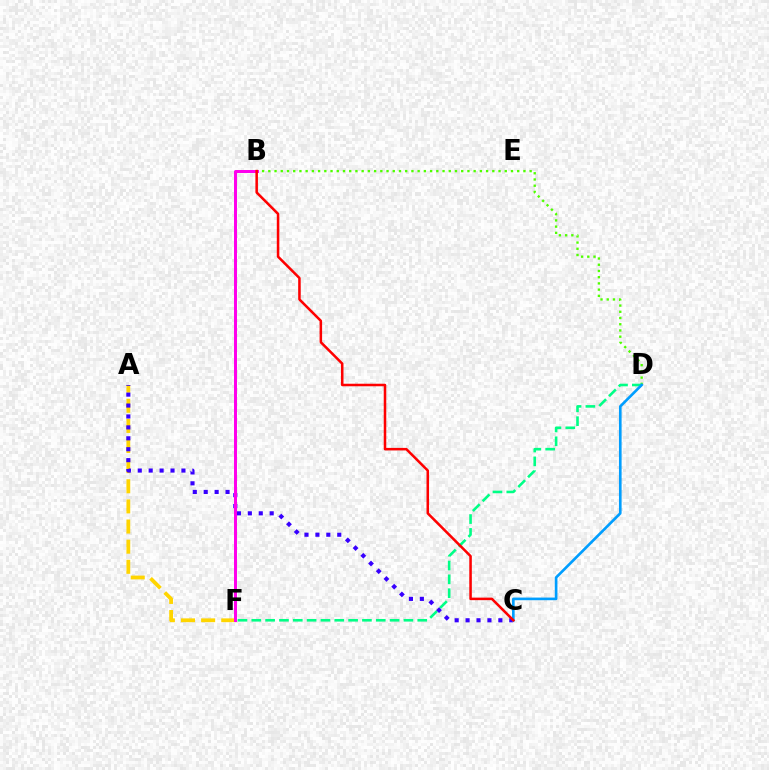{('B', 'D'): [{'color': '#4fff00', 'line_style': 'dotted', 'thickness': 1.69}], ('D', 'F'): [{'color': '#00ff86', 'line_style': 'dashed', 'thickness': 1.88}], ('A', 'F'): [{'color': '#ffd500', 'line_style': 'dashed', 'thickness': 2.73}], ('A', 'C'): [{'color': '#3700ff', 'line_style': 'dotted', 'thickness': 2.97}], ('C', 'D'): [{'color': '#009eff', 'line_style': 'solid', 'thickness': 1.9}], ('B', 'F'): [{'color': '#ff00ed', 'line_style': 'solid', 'thickness': 2.15}], ('B', 'C'): [{'color': '#ff0000', 'line_style': 'solid', 'thickness': 1.82}]}